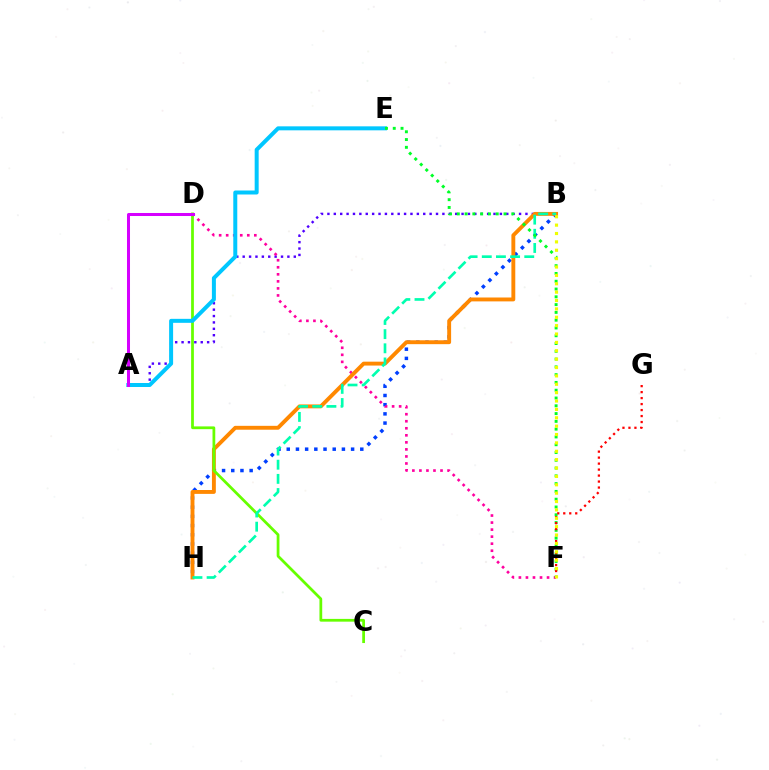{('A', 'B'): [{'color': '#4f00ff', 'line_style': 'dotted', 'thickness': 1.74}], ('B', 'H'): [{'color': '#003fff', 'line_style': 'dotted', 'thickness': 2.5}, {'color': '#ff8800', 'line_style': 'solid', 'thickness': 2.8}, {'color': '#00ffaf', 'line_style': 'dashed', 'thickness': 1.92}], ('D', 'F'): [{'color': '#ff00a0', 'line_style': 'dotted', 'thickness': 1.91}], ('C', 'D'): [{'color': '#66ff00', 'line_style': 'solid', 'thickness': 1.98}], ('A', 'E'): [{'color': '#00c7ff', 'line_style': 'solid', 'thickness': 2.87}], ('A', 'D'): [{'color': '#d600ff', 'line_style': 'solid', 'thickness': 2.17}], ('E', 'F'): [{'color': '#00ff27', 'line_style': 'dotted', 'thickness': 2.11}], ('F', 'G'): [{'color': '#ff0000', 'line_style': 'dotted', 'thickness': 1.63}], ('B', 'F'): [{'color': '#eeff00', 'line_style': 'dotted', 'thickness': 2.28}]}